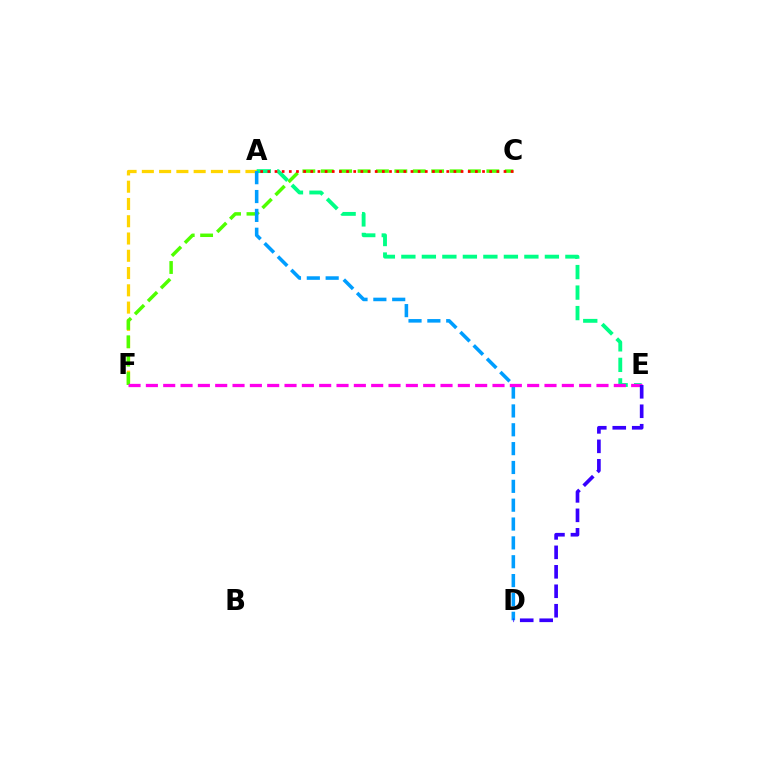{('A', 'F'): [{'color': '#ffd500', 'line_style': 'dashed', 'thickness': 2.35}], ('C', 'F'): [{'color': '#4fff00', 'line_style': 'dashed', 'thickness': 2.5}], ('A', 'E'): [{'color': '#00ff86', 'line_style': 'dashed', 'thickness': 2.79}], ('A', 'D'): [{'color': '#009eff', 'line_style': 'dashed', 'thickness': 2.56}], ('A', 'C'): [{'color': '#ff0000', 'line_style': 'dotted', 'thickness': 1.94}], ('E', 'F'): [{'color': '#ff00ed', 'line_style': 'dashed', 'thickness': 2.35}], ('D', 'E'): [{'color': '#3700ff', 'line_style': 'dashed', 'thickness': 2.64}]}